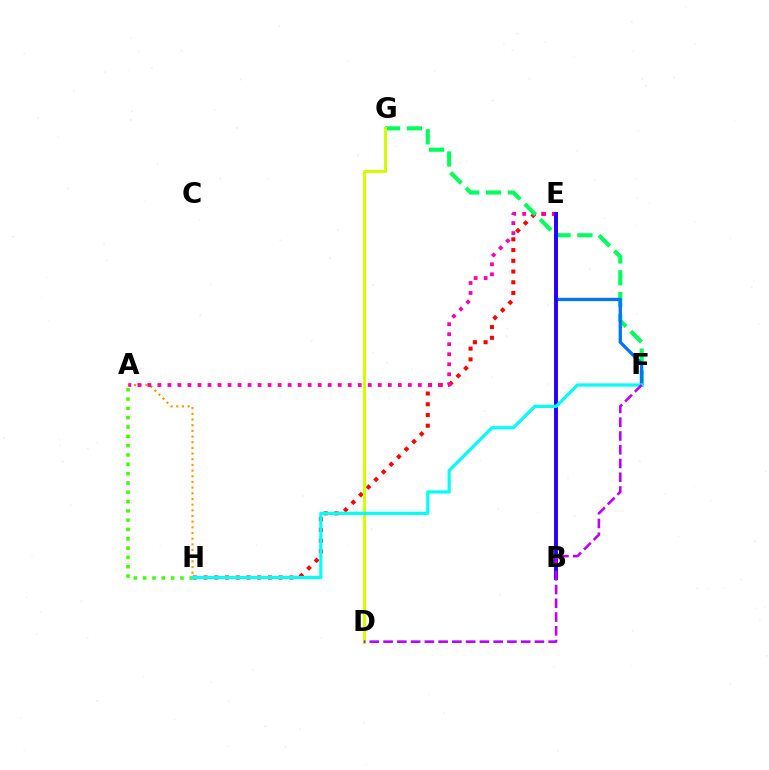{('E', 'H'): [{'color': '#ff0000', 'line_style': 'dotted', 'thickness': 2.92}], ('A', 'H'): [{'color': '#ff9400', 'line_style': 'dotted', 'thickness': 1.54}, {'color': '#3dff00', 'line_style': 'dotted', 'thickness': 2.53}], ('A', 'E'): [{'color': '#ff00ac', 'line_style': 'dotted', 'thickness': 2.72}], ('F', 'G'): [{'color': '#00ff5c', 'line_style': 'dashed', 'thickness': 2.96}], ('E', 'F'): [{'color': '#0074ff', 'line_style': 'solid', 'thickness': 2.37}], ('B', 'E'): [{'color': '#2500ff', 'line_style': 'solid', 'thickness': 2.81}], ('D', 'G'): [{'color': '#d1ff00', 'line_style': 'solid', 'thickness': 2.17}], ('F', 'H'): [{'color': '#00fff6', 'line_style': 'solid', 'thickness': 2.29}], ('D', 'F'): [{'color': '#b900ff', 'line_style': 'dashed', 'thickness': 1.87}]}